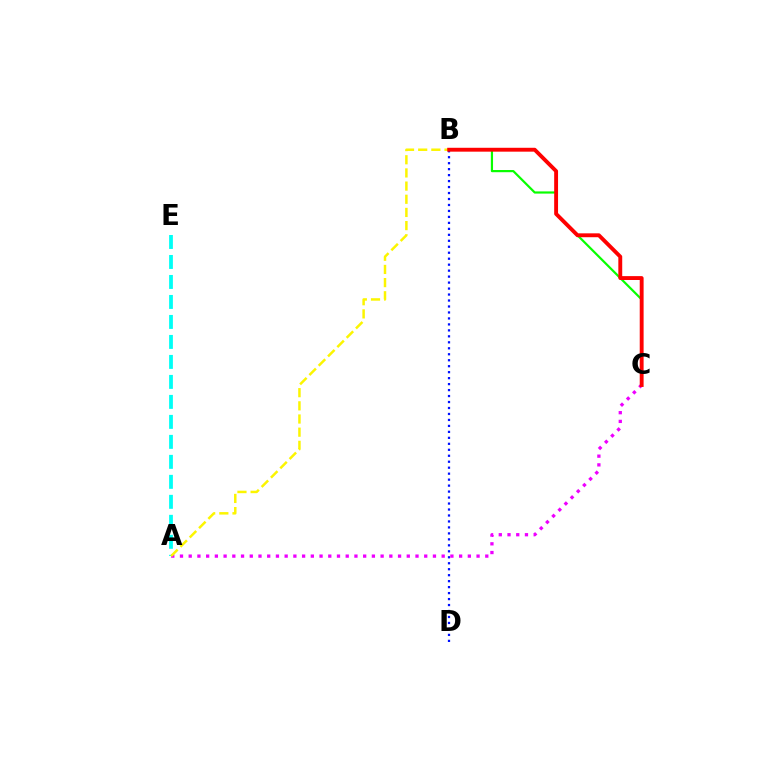{('A', 'E'): [{'color': '#00fff6', 'line_style': 'dashed', 'thickness': 2.72}], ('B', 'D'): [{'color': '#0010ff', 'line_style': 'dotted', 'thickness': 1.62}], ('B', 'C'): [{'color': '#08ff00', 'line_style': 'solid', 'thickness': 1.58}, {'color': '#ff0000', 'line_style': 'solid', 'thickness': 2.79}], ('A', 'C'): [{'color': '#ee00ff', 'line_style': 'dotted', 'thickness': 2.37}], ('A', 'B'): [{'color': '#fcf500', 'line_style': 'dashed', 'thickness': 1.79}]}